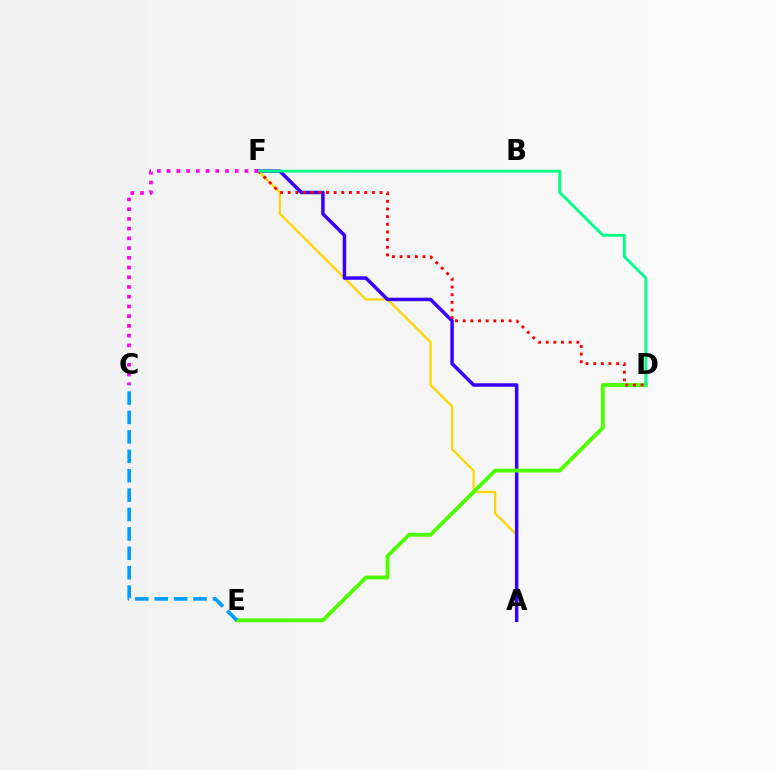{('A', 'F'): [{'color': '#ffd500', 'line_style': 'solid', 'thickness': 1.65}, {'color': '#3700ff', 'line_style': 'solid', 'thickness': 2.51}], ('D', 'E'): [{'color': '#4fff00', 'line_style': 'solid', 'thickness': 2.78}], ('D', 'F'): [{'color': '#ff0000', 'line_style': 'dotted', 'thickness': 2.08}, {'color': '#00ff86', 'line_style': 'solid', 'thickness': 2.06}], ('C', 'E'): [{'color': '#009eff', 'line_style': 'dashed', 'thickness': 2.64}], ('C', 'F'): [{'color': '#ff00ed', 'line_style': 'dotted', 'thickness': 2.64}]}